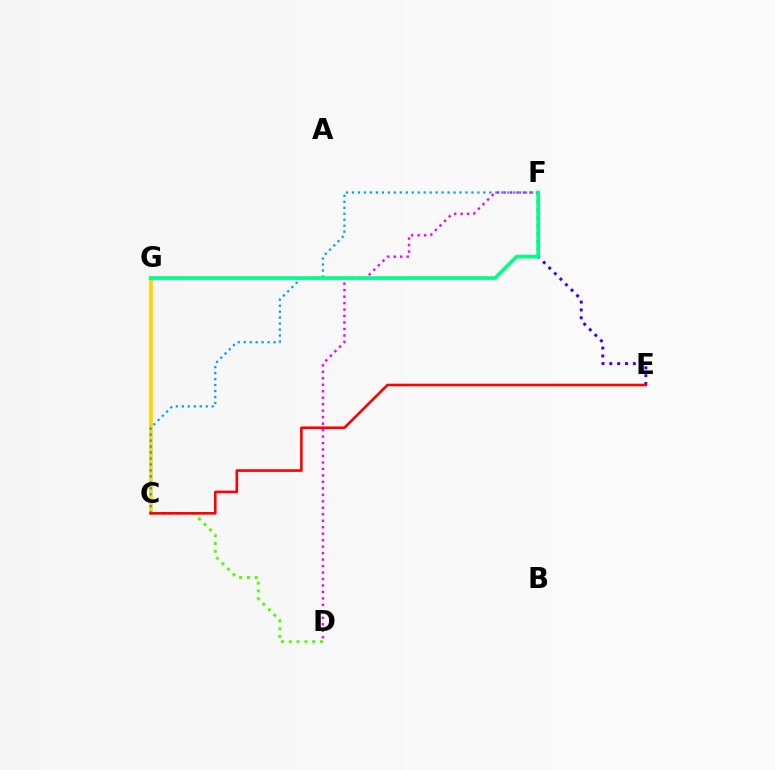{('C', 'G'): [{'color': '#ffd500', 'line_style': 'solid', 'thickness': 2.71}], ('D', 'F'): [{'color': '#ff00ed', 'line_style': 'dotted', 'thickness': 1.76}], ('E', 'F'): [{'color': '#3700ff', 'line_style': 'dotted', 'thickness': 2.13}], ('C', 'D'): [{'color': '#4fff00', 'line_style': 'dotted', 'thickness': 2.12}], ('C', 'F'): [{'color': '#009eff', 'line_style': 'dotted', 'thickness': 1.62}], ('F', 'G'): [{'color': '#00ff86', 'line_style': 'solid', 'thickness': 2.66}], ('C', 'E'): [{'color': '#ff0000', 'line_style': 'solid', 'thickness': 1.89}]}